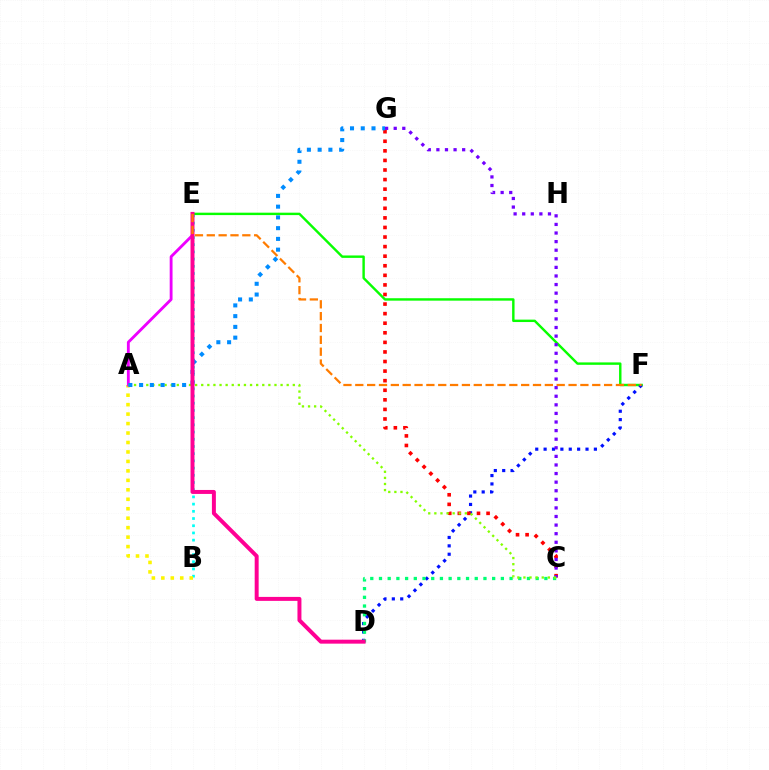{('B', 'E'): [{'color': '#00fff6', 'line_style': 'dotted', 'thickness': 1.96}], ('E', 'F'): [{'color': '#08ff00', 'line_style': 'solid', 'thickness': 1.74}, {'color': '#ff7c00', 'line_style': 'dashed', 'thickness': 1.61}], ('A', 'B'): [{'color': '#fcf500', 'line_style': 'dotted', 'thickness': 2.57}], ('A', 'E'): [{'color': '#ee00ff', 'line_style': 'solid', 'thickness': 2.05}], ('D', 'F'): [{'color': '#0010ff', 'line_style': 'dotted', 'thickness': 2.28}], ('C', 'G'): [{'color': '#ff0000', 'line_style': 'dotted', 'thickness': 2.6}, {'color': '#7200ff', 'line_style': 'dotted', 'thickness': 2.33}], ('C', 'D'): [{'color': '#00ff74', 'line_style': 'dotted', 'thickness': 2.37}], ('A', 'C'): [{'color': '#84ff00', 'line_style': 'dotted', 'thickness': 1.66}], ('A', 'G'): [{'color': '#008cff', 'line_style': 'dotted', 'thickness': 2.92}], ('D', 'E'): [{'color': '#ff0094', 'line_style': 'solid', 'thickness': 2.86}]}